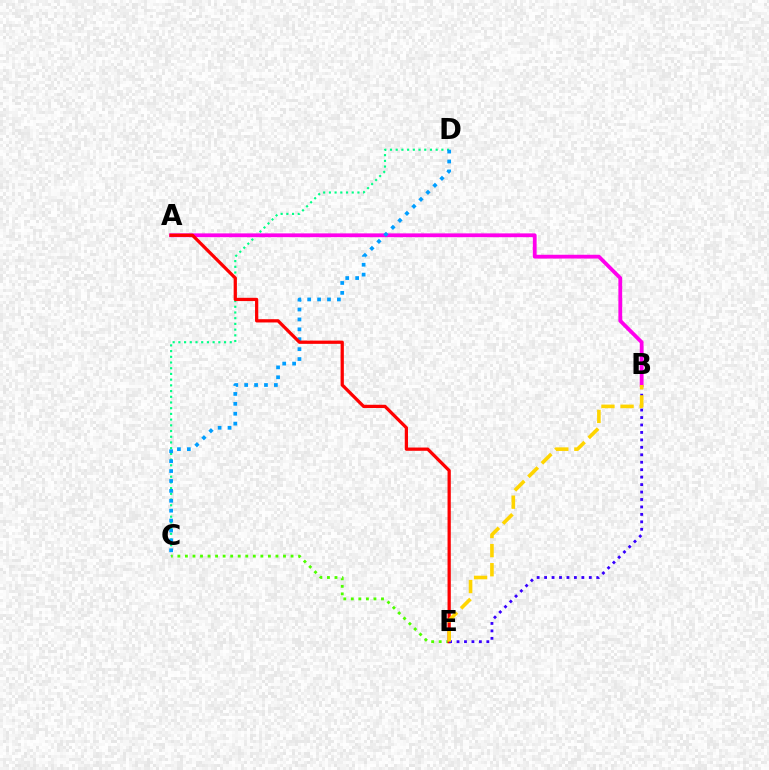{('C', 'D'): [{'color': '#00ff86', 'line_style': 'dotted', 'thickness': 1.55}, {'color': '#009eff', 'line_style': 'dotted', 'thickness': 2.69}], ('A', 'B'): [{'color': '#ff00ed', 'line_style': 'solid', 'thickness': 2.73}], ('C', 'E'): [{'color': '#4fff00', 'line_style': 'dotted', 'thickness': 2.05}], ('A', 'E'): [{'color': '#ff0000', 'line_style': 'solid', 'thickness': 2.34}], ('B', 'E'): [{'color': '#3700ff', 'line_style': 'dotted', 'thickness': 2.02}, {'color': '#ffd500', 'line_style': 'dashed', 'thickness': 2.6}]}